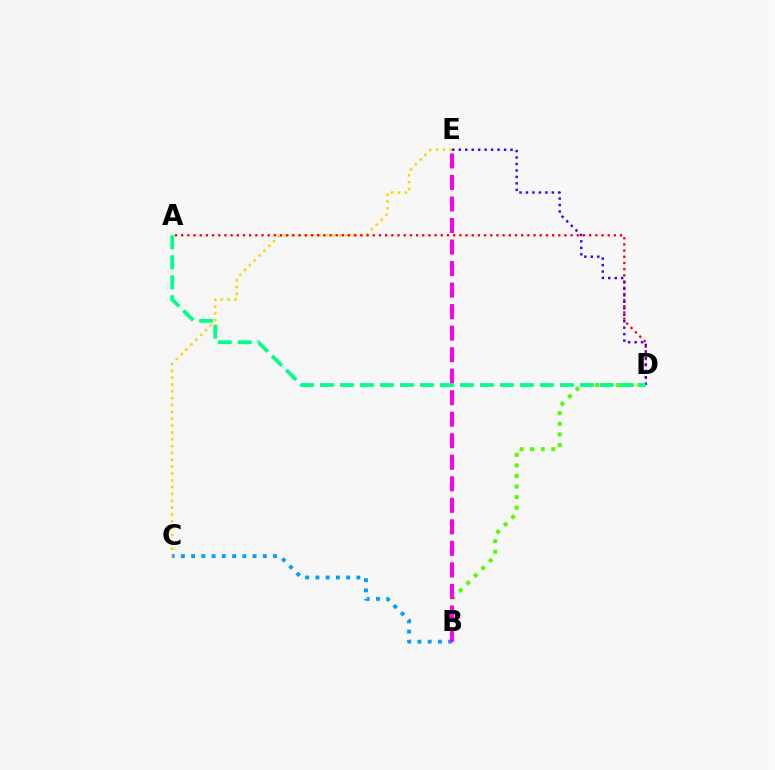{('B', 'D'): [{'color': '#4fff00', 'line_style': 'dotted', 'thickness': 2.88}], ('C', 'E'): [{'color': '#ffd500', 'line_style': 'dotted', 'thickness': 1.86}], ('A', 'D'): [{'color': '#ff0000', 'line_style': 'dotted', 'thickness': 1.68}, {'color': '#00ff86', 'line_style': 'dashed', 'thickness': 2.72}], ('B', 'C'): [{'color': '#009eff', 'line_style': 'dotted', 'thickness': 2.78}], ('B', 'E'): [{'color': '#ff00ed', 'line_style': 'dashed', 'thickness': 2.92}], ('D', 'E'): [{'color': '#3700ff', 'line_style': 'dotted', 'thickness': 1.76}]}